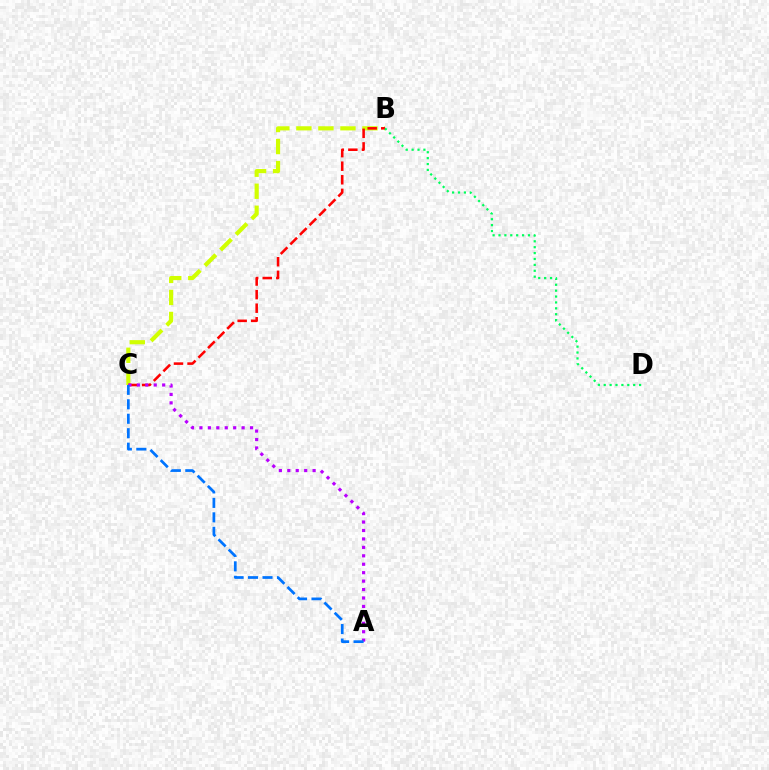{('B', 'C'): [{'color': '#d1ff00', 'line_style': 'dashed', 'thickness': 2.99}, {'color': '#ff0000', 'line_style': 'dashed', 'thickness': 1.84}], ('B', 'D'): [{'color': '#00ff5c', 'line_style': 'dotted', 'thickness': 1.6}], ('A', 'C'): [{'color': '#b900ff', 'line_style': 'dotted', 'thickness': 2.29}, {'color': '#0074ff', 'line_style': 'dashed', 'thickness': 1.96}]}